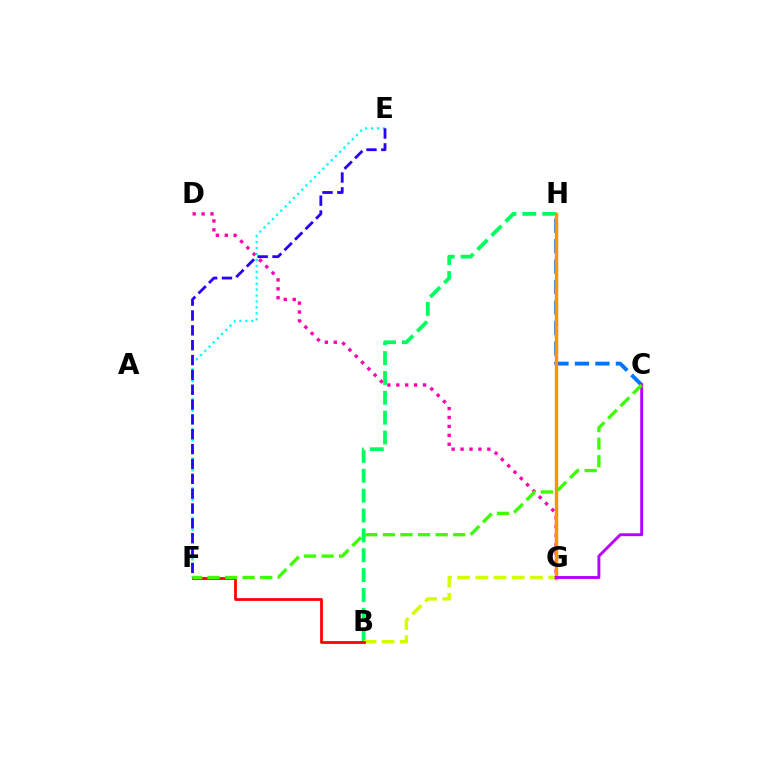{('D', 'G'): [{'color': '#ff00ac', 'line_style': 'dotted', 'thickness': 2.42}], ('C', 'H'): [{'color': '#0074ff', 'line_style': 'dashed', 'thickness': 2.78}], ('B', 'H'): [{'color': '#00ff5c', 'line_style': 'dashed', 'thickness': 2.7}], ('B', 'G'): [{'color': '#d1ff00', 'line_style': 'dashed', 'thickness': 2.47}], ('E', 'F'): [{'color': '#00fff6', 'line_style': 'dotted', 'thickness': 1.61}, {'color': '#2500ff', 'line_style': 'dashed', 'thickness': 2.02}], ('G', 'H'): [{'color': '#ff9400', 'line_style': 'solid', 'thickness': 2.48}], ('C', 'G'): [{'color': '#b900ff', 'line_style': 'solid', 'thickness': 2.09}], ('B', 'F'): [{'color': '#ff0000', 'line_style': 'solid', 'thickness': 1.99}], ('C', 'F'): [{'color': '#3dff00', 'line_style': 'dashed', 'thickness': 2.39}]}